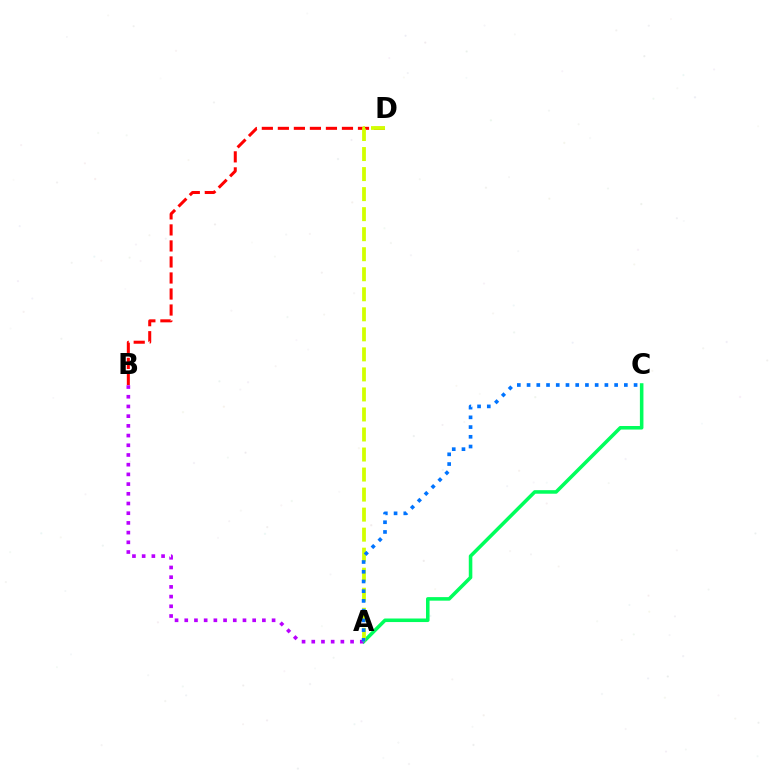{('A', 'C'): [{'color': '#00ff5c', 'line_style': 'solid', 'thickness': 2.56}, {'color': '#0074ff', 'line_style': 'dotted', 'thickness': 2.64}], ('A', 'B'): [{'color': '#b900ff', 'line_style': 'dotted', 'thickness': 2.64}], ('B', 'D'): [{'color': '#ff0000', 'line_style': 'dashed', 'thickness': 2.18}], ('A', 'D'): [{'color': '#d1ff00', 'line_style': 'dashed', 'thickness': 2.72}]}